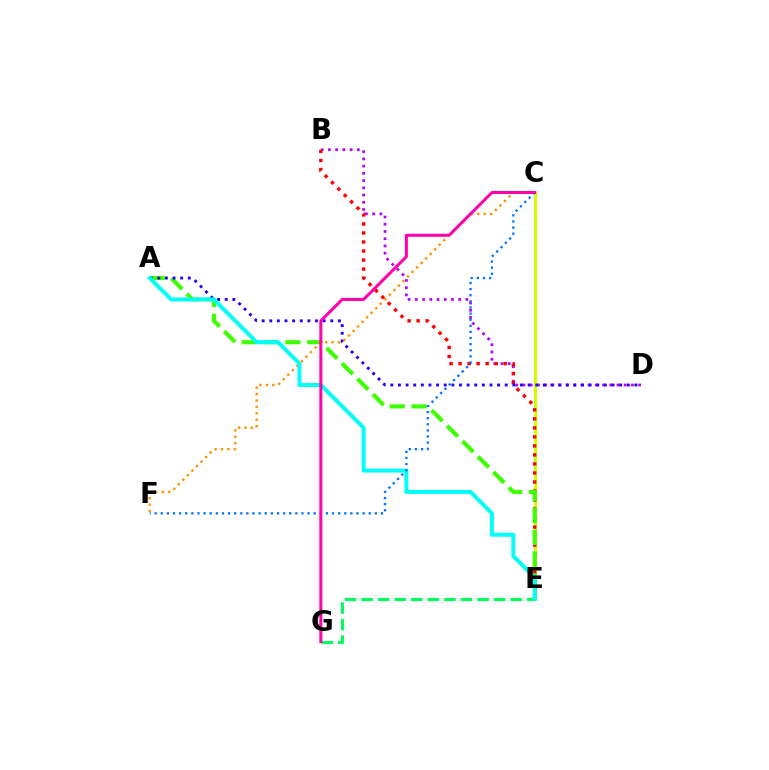{('B', 'D'): [{'color': '#b900ff', 'line_style': 'dotted', 'thickness': 1.96}], ('C', 'E'): [{'color': '#d1ff00', 'line_style': 'solid', 'thickness': 2.22}], ('B', 'E'): [{'color': '#ff0000', 'line_style': 'dotted', 'thickness': 2.45}], ('A', 'E'): [{'color': '#3dff00', 'line_style': 'dashed', 'thickness': 2.97}, {'color': '#00fff6', 'line_style': 'solid', 'thickness': 2.84}], ('A', 'D'): [{'color': '#2500ff', 'line_style': 'dotted', 'thickness': 2.07}], ('C', 'F'): [{'color': '#ff9400', 'line_style': 'dotted', 'thickness': 1.74}, {'color': '#0074ff', 'line_style': 'dotted', 'thickness': 1.66}], ('E', 'G'): [{'color': '#00ff5c', 'line_style': 'dashed', 'thickness': 2.25}], ('C', 'G'): [{'color': '#ff00ac', 'line_style': 'solid', 'thickness': 2.16}]}